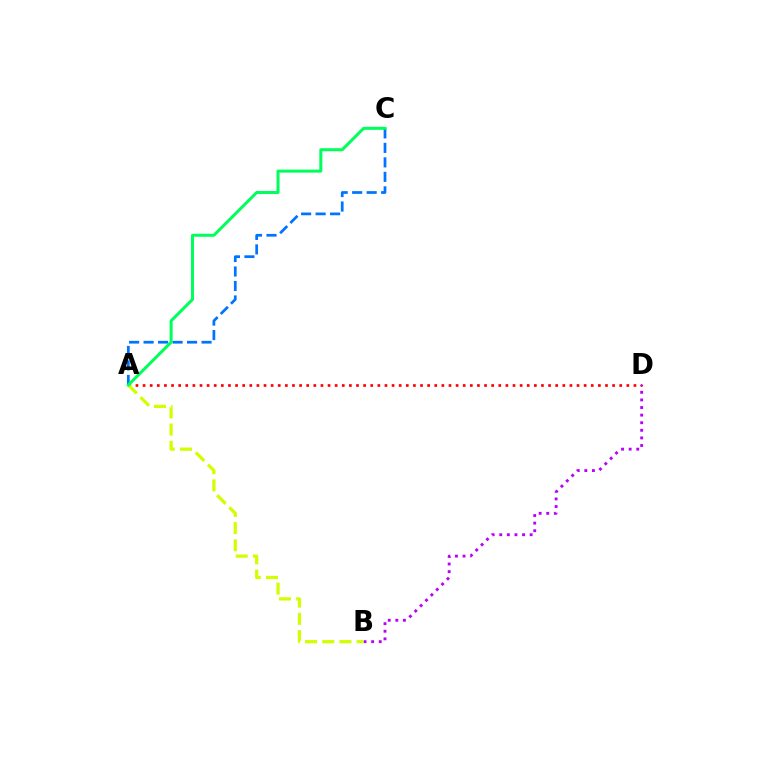{('A', 'D'): [{'color': '#ff0000', 'line_style': 'dotted', 'thickness': 1.93}], ('B', 'D'): [{'color': '#b900ff', 'line_style': 'dotted', 'thickness': 2.06}], ('A', 'B'): [{'color': '#d1ff00', 'line_style': 'dashed', 'thickness': 2.34}], ('A', 'C'): [{'color': '#0074ff', 'line_style': 'dashed', 'thickness': 1.97}, {'color': '#00ff5c', 'line_style': 'solid', 'thickness': 2.18}]}